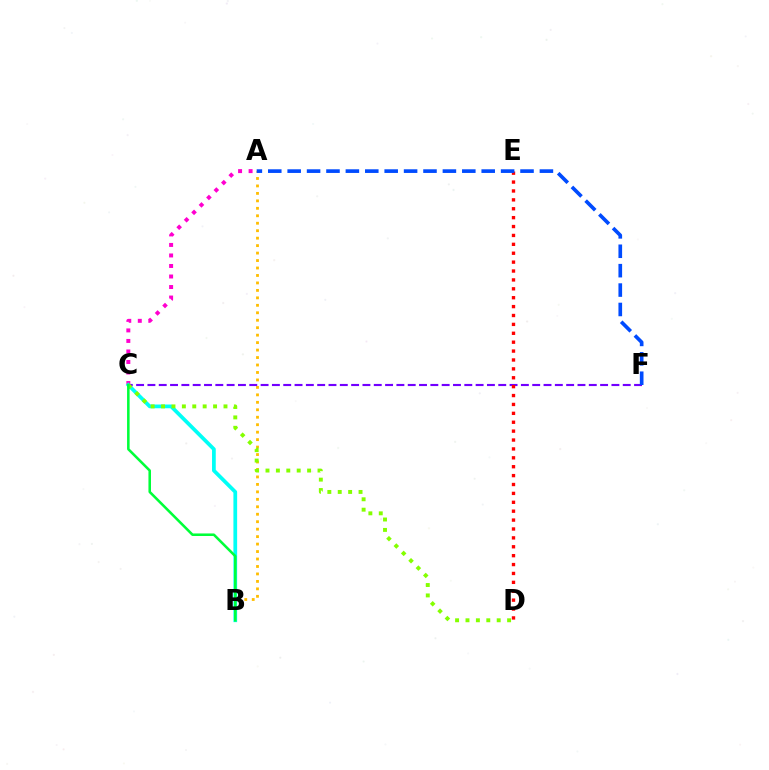{('A', 'B'): [{'color': '#ffbd00', 'line_style': 'dotted', 'thickness': 2.03}], ('A', 'C'): [{'color': '#ff00cf', 'line_style': 'dotted', 'thickness': 2.86}], ('B', 'C'): [{'color': '#00fff6', 'line_style': 'solid', 'thickness': 2.68}, {'color': '#00ff39', 'line_style': 'solid', 'thickness': 1.84}], ('C', 'F'): [{'color': '#7200ff', 'line_style': 'dashed', 'thickness': 1.54}], ('D', 'E'): [{'color': '#ff0000', 'line_style': 'dotted', 'thickness': 2.42}], ('C', 'D'): [{'color': '#84ff00', 'line_style': 'dotted', 'thickness': 2.83}], ('A', 'F'): [{'color': '#004bff', 'line_style': 'dashed', 'thickness': 2.64}]}